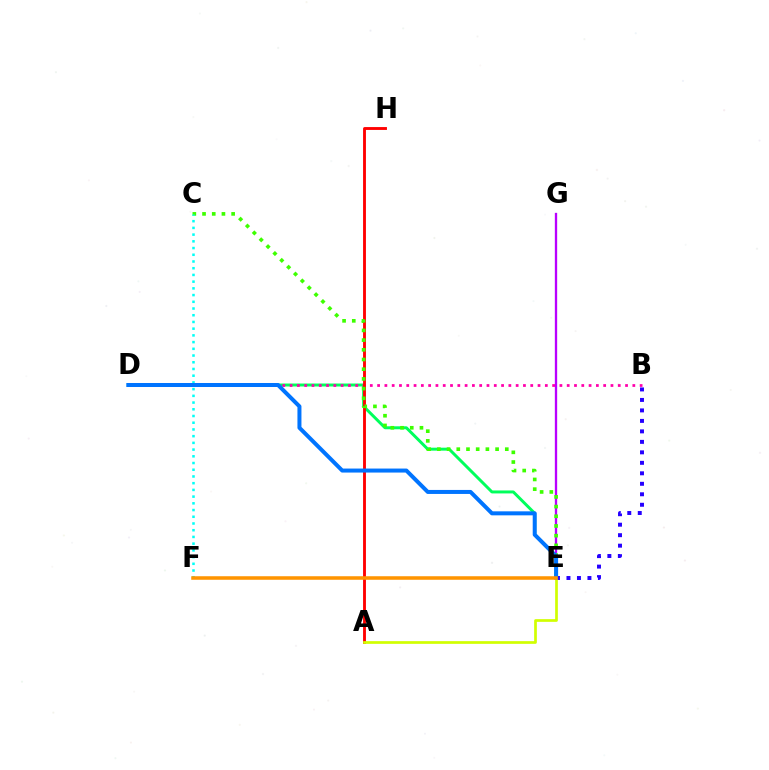{('E', 'G'): [{'color': '#b900ff', 'line_style': 'solid', 'thickness': 1.67}], ('B', 'E'): [{'color': '#2500ff', 'line_style': 'dotted', 'thickness': 2.85}], ('D', 'E'): [{'color': '#00ff5c', 'line_style': 'solid', 'thickness': 2.14}, {'color': '#0074ff', 'line_style': 'solid', 'thickness': 2.88}], ('B', 'D'): [{'color': '#ff00ac', 'line_style': 'dotted', 'thickness': 1.98}], ('A', 'H'): [{'color': '#ff0000', 'line_style': 'solid', 'thickness': 2.06}], ('C', 'E'): [{'color': '#3dff00', 'line_style': 'dotted', 'thickness': 2.64}], ('C', 'F'): [{'color': '#00fff6', 'line_style': 'dotted', 'thickness': 1.83}], ('A', 'E'): [{'color': '#d1ff00', 'line_style': 'solid', 'thickness': 1.95}], ('E', 'F'): [{'color': '#ff9400', 'line_style': 'solid', 'thickness': 2.55}]}